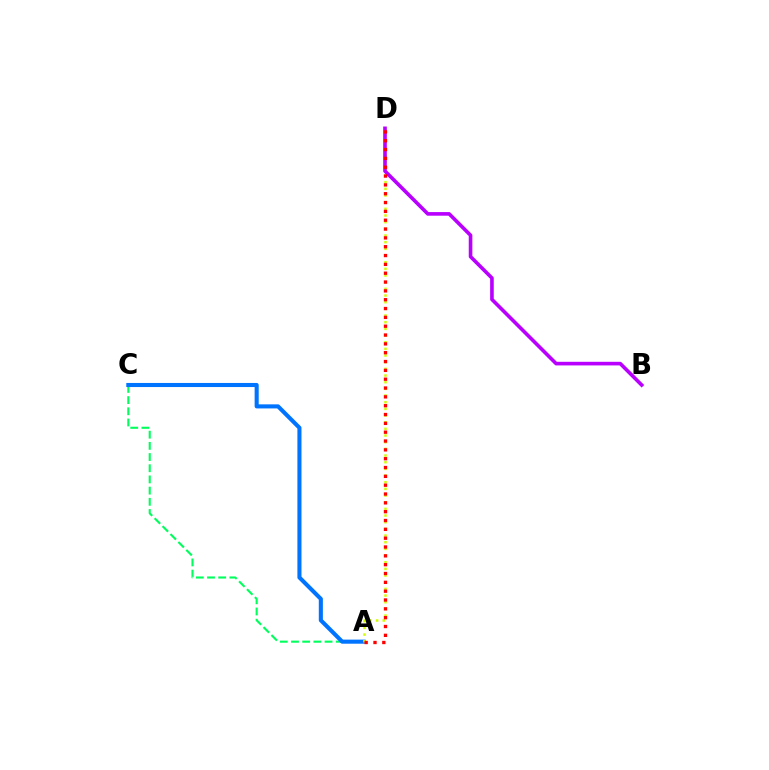{('A', 'C'): [{'color': '#00ff5c', 'line_style': 'dashed', 'thickness': 1.52}, {'color': '#0074ff', 'line_style': 'solid', 'thickness': 2.94}], ('A', 'D'): [{'color': '#d1ff00', 'line_style': 'dotted', 'thickness': 1.81}, {'color': '#ff0000', 'line_style': 'dotted', 'thickness': 2.4}], ('B', 'D'): [{'color': '#b900ff', 'line_style': 'solid', 'thickness': 2.61}]}